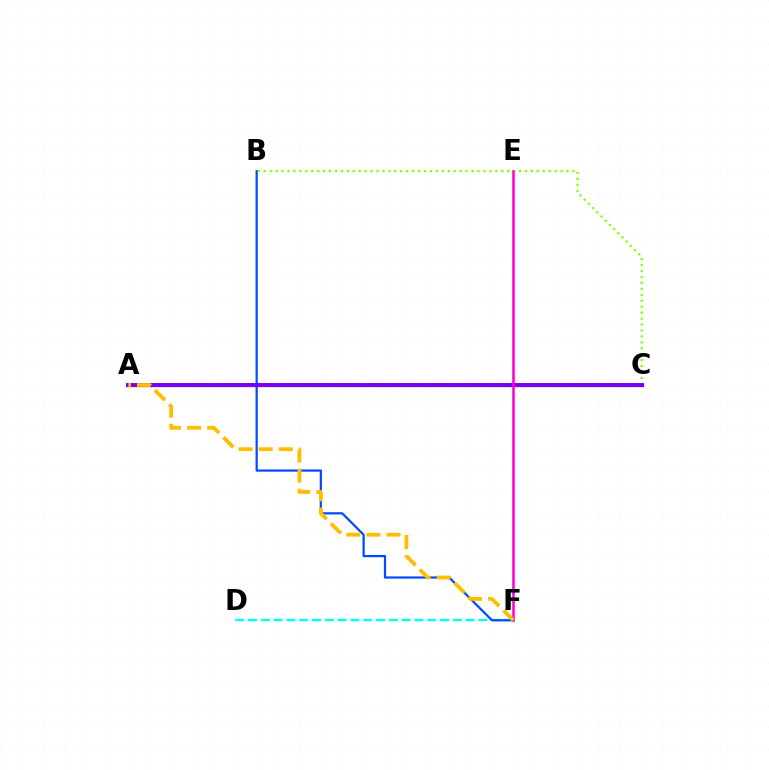{('D', 'F'): [{'color': '#00fff6', 'line_style': 'dashed', 'thickness': 1.74}], ('B', 'F'): [{'color': '#004bff', 'line_style': 'solid', 'thickness': 1.6}], ('B', 'C'): [{'color': '#84ff00', 'line_style': 'dotted', 'thickness': 1.61}], ('A', 'C'): [{'color': '#ff0000', 'line_style': 'solid', 'thickness': 2.36}, {'color': '#00ff39', 'line_style': 'dotted', 'thickness': 2.95}, {'color': '#7200ff', 'line_style': 'solid', 'thickness': 2.82}], ('E', 'F'): [{'color': '#ff00cf', 'line_style': 'solid', 'thickness': 1.83}], ('A', 'F'): [{'color': '#ffbd00', 'line_style': 'dashed', 'thickness': 2.73}]}